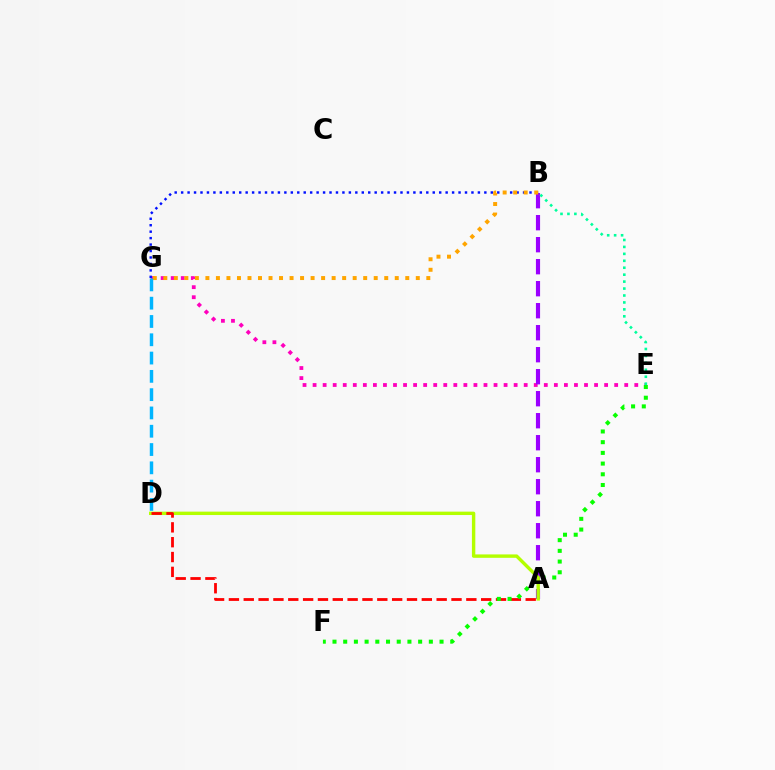{('E', 'G'): [{'color': '#ff00bd', 'line_style': 'dotted', 'thickness': 2.73}], ('A', 'B'): [{'color': '#9b00ff', 'line_style': 'dashed', 'thickness': 2.99}], ('B', 'E'): [{'color': '#00ff9d', 'line_style': 'dotted', 'thickness': 1.89}], ('B', 'G'): [{'color': '#0010ff', 'line_style': 'dotted', 'thickness': 1.75}, {'color': '#ffa500', 'line_style': 'dotted', 'thickness': 2.86}], ('A', 'D'): [{'color': '#b3ff00', 'line_style': 'solid', 'thickness': 2.44}, {'color': '#ff0000', 'line_style': 'dashed', 'thickness': 2.02}], ('D', 'G'): [{'color': '#00b5ff', 'line_style': 'dashed', 'thickness': 2.49}], ('E', 'F'): [{'color': '#08ff00', 'line_style': 'dotted', 'thickness': 2.91}]}